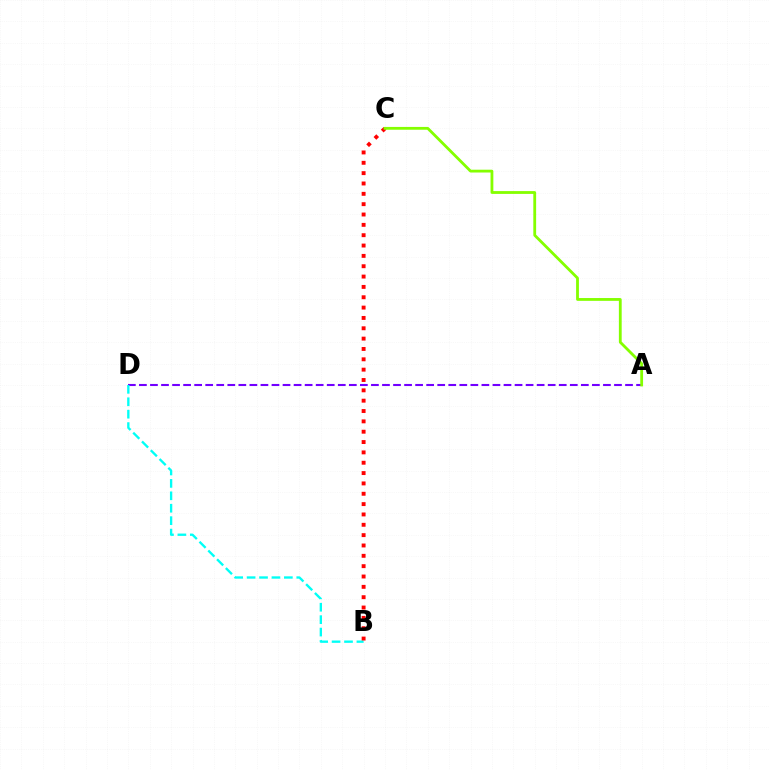{('A', 'D'): [{'color': '#7200ff', 'line_style': 'dashed', 'thickness': 1.5}], ('B', 'D'): [{'color': '#00fff6', 'line_style': 'dashed', 'thickness': 1.69}], ('B', 'C'): [{'color': '#ff0000', 'line_style': 'dotted', 'thickness': 2.81}], ('A', 'C'): [{'color': '#84ff00', 'line_style': 'solid', 'thickness': 2.02}]}